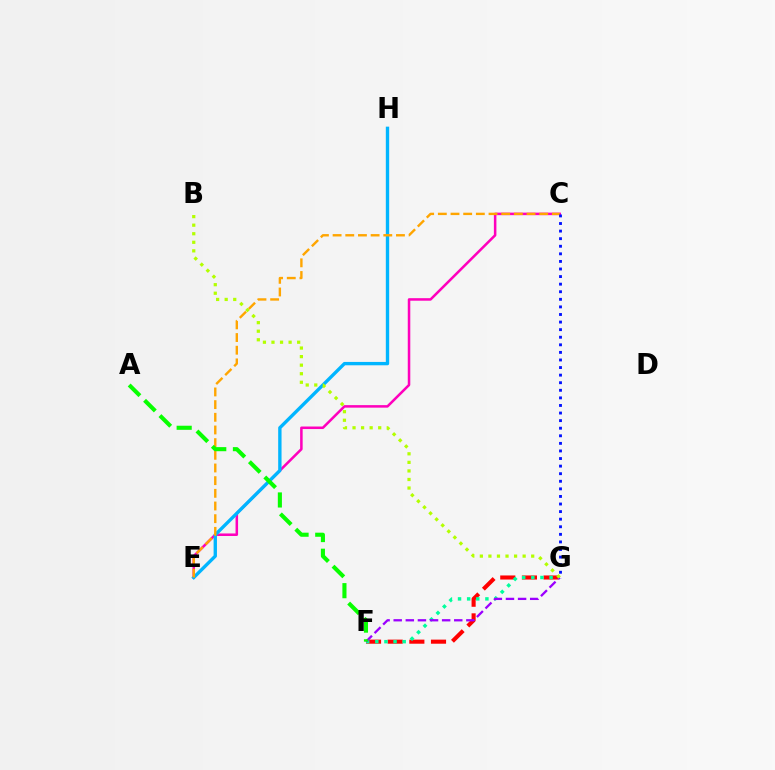{('F', 'G'): [{'color': '#ff0000', 'line_style': 'dashed', 'thickness': 2.94}, {'color': '#00ff9d', 'line_style': 'dotted', 'thickness': 2.48}, {'color': '#9b00ff', 'line_style': 'dashed', 'thickness': 1.64}], ('C', 'E'): [{'color': '#ff00bd', 'line_style': 'solid', 'thickness': 1.82}, {'color': '#ffa500', 'line_style': 'dashed', 'thickness': 1.72}], ('E', 'H'): [{'color': '#00b5ff', 'line_style': 'solid', 'thickness': 2.42}], ('A', 'F'): [{'color': '#08ff00', 'line_style': 'dashed', 'thickness': 2.95}], ('B', 'G'): [{'color': '#b3ff00', 'line_style': 'dotted', 'thickness': 2.32}], ('C', 'G'): [{'color': '#0010ff', 'line_style': 'dotted', 'thickness': 2.06}]}